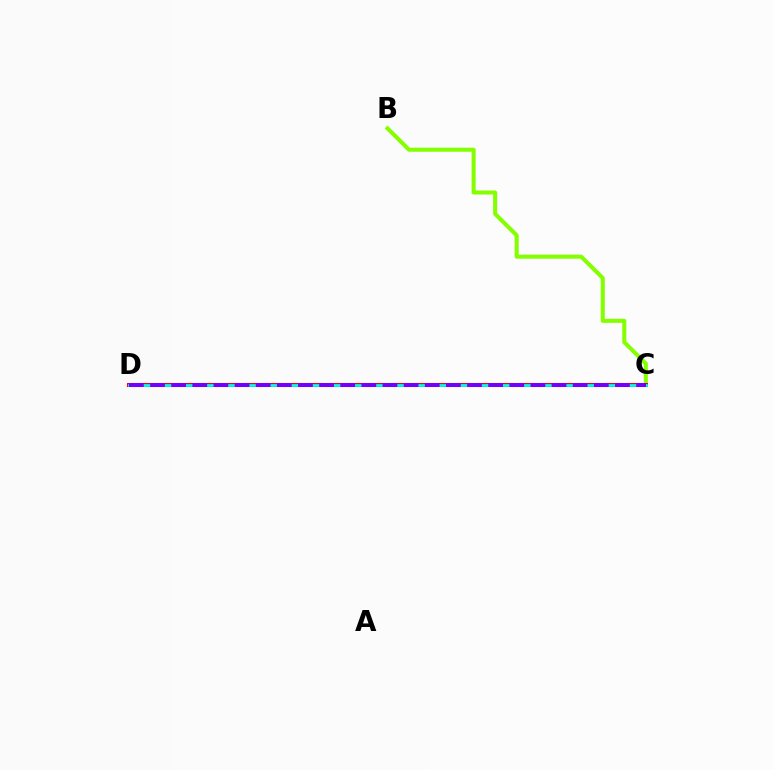{('B', 'C'): [{'color': '#84ff00', 'line_style': 'solid', 'thickness': 2.91}], ('C', 'D'): [{'color': '#ff0000', 'line_style': 'solid', 'thickness': 2.91}, {'color': '#00fff6', 'line_style': 'solid', 'thickness': 1.96}, {'color': '#7200ff', 'line_style': 'dashed', 'thickness': 2.87}]}